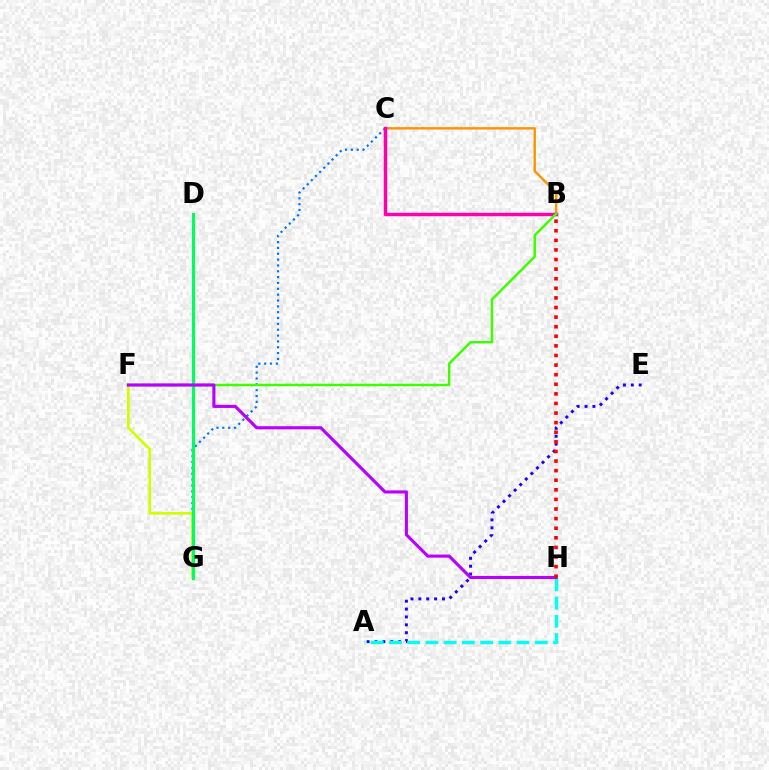{('A', 'E'): [{'color': '#2500ff', 'line_style': 'dotted', 'thickness': 2.14}], ('C', 'G'): [{'color': '#0074ff', 'line_style': 'dotted', 'thickness': 1.59}], ('B', 'C'): [{'color': '#ff9400', 'line_style': 'solid', 'thickness': 1.74}, {'color': '#ff00ac', 'line_style': 'solid', 'thickness': 2.49}], ('F', 'G'): [{'color': '#d1ff00', 'line_style': 'solid', 'thickness': 1.95}], ('A', 'H'): [{'color': '#00fff6', 'line_style': 'dashed', 'thickness': 2.48}], ('B', 'F'): [{'color': '#3dff00', 'line_style': 'solid', 'thickness': 1.79}], ('D', 'G'): [{'color': '#00ff5c', 'line_style': 'solid', 'thickness': 2.26}], ('F', 'H'): [{'color': '#b900ff', 'line_style': 'solid', 'thickness': 2.24}], ('B', 'H'): [{'color': '#ff0000', 'line_style': 'dotted', 'thickness': 2.61}]}